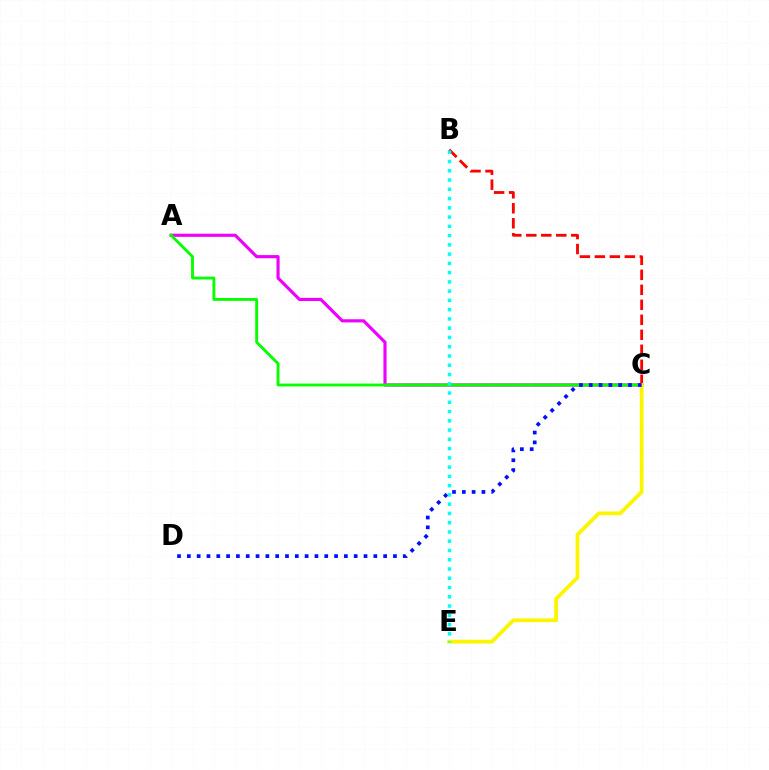{('B', 'C'): [{'color': '#ff0000', 'line_style': 'dashed', 'thickness': 2.04}], ('A', 'C'): [{'color': '#ee00ff', 'line_style': 'solid', 'thickness': 2.27}, {'color': '#08ff00', 'line_style': 'solid', 'thickness': 2.07}], ('C', 'E'): [{'color': '#fcf500', 'line_style': 'solid', 'thickness': 2.73}], ('C', 'D'): [{'color': '#0010ff', 'line_style': 'dotted', 'thickness': 2.67}], ('B', 'E'): [{'color': '#00fff6', 'line_style': 'dotted', 'thickness': 2.52}]}